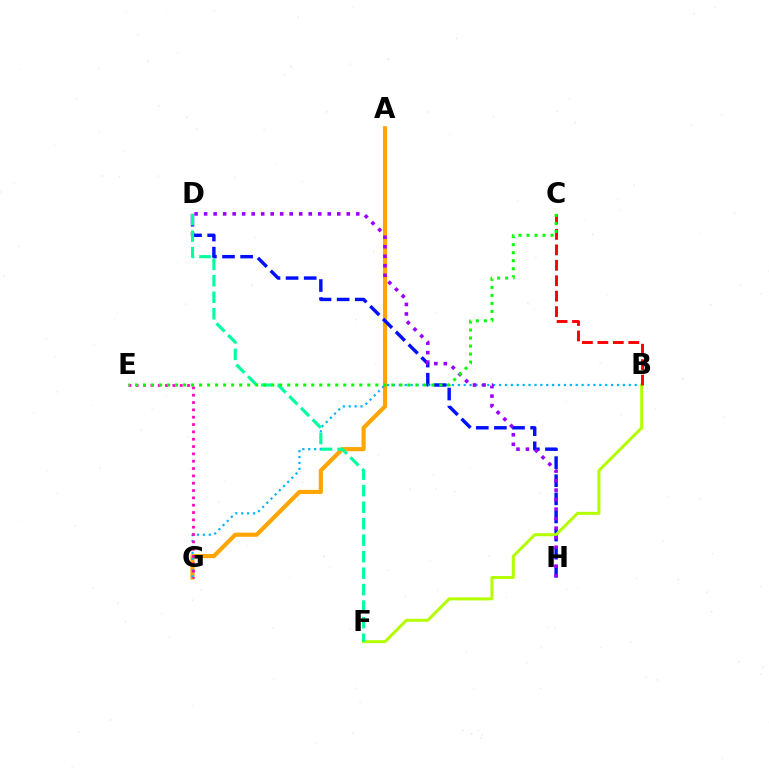{('A', 'G'): [{'color': '#ffa500', 'line_style': 'solid', 'thickness': 2.99}], ('B', 'G'): [{'color': '#00b5ff', 'line_style': 'dotted', 'thickness': 1.6}], ('E', 'G'): [{'color': '#ff00bd', 'line_style': 'dotted', 'thickness': 1.99}], ('D', 'H'): [{'color': '#0010ff', 'line_style': 'dashed', 'thickness': 2.46}, {'color': '#9b00ff', 'line_style': 'dotted', 'thickness': 2.58}], ('B', 'F'): [{'color': '#b3ff00', 'line_style': 'solid', 'thickness': 2.16}], ('B', 'C'): [{'color': '#ff0000', 'line_style': 'dashed', 'thickness': 2.1}], ('D', 'F'): [{'color': '#00ff9d', 'line_style': 'dashed', 'thickness': 2.24}], ('C', 'E'): [{'color': '#08ff00', 'line_style': 'dotted', 'thickness': 2.18}]}